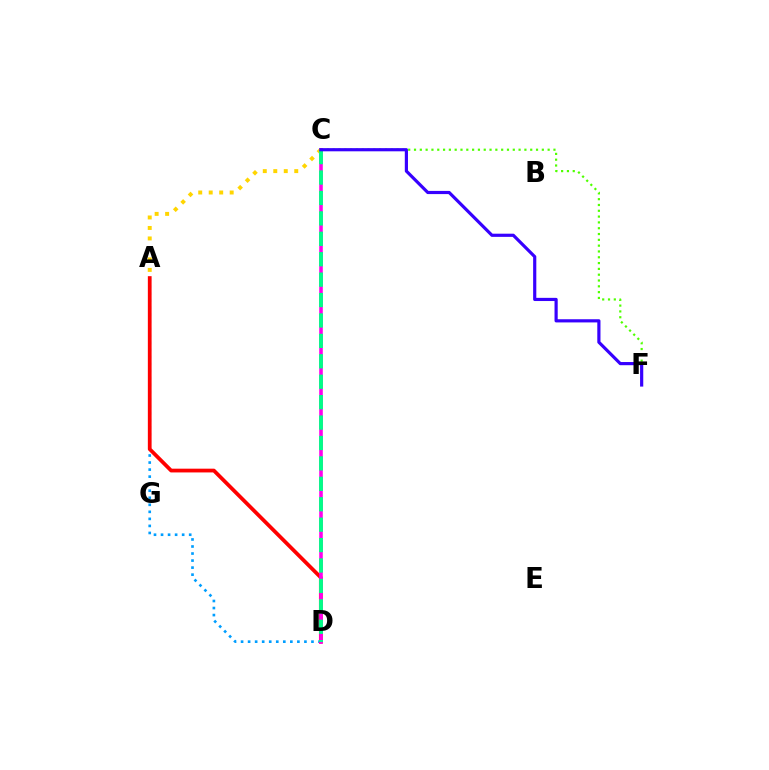{('C', 'F'): [{'color': '#4fff00', 'line_style': 'dotted', 'thickness': 1.58}, {'color': '#3700ff', 'line_style': 'solid', 'thickness': 2.29}], ('A', 'D'): [{'color': '#009eff', 'line_style': 'dotted', 'thickness': 1.91}, {'color': '#ff0000', 'line_style': 'solid', 'thickness': 2.7}], ('C', 'D'): [{'color': '#ff00ed', 'line_style': 'solid', 'thickness': 2.58}, {'color': '#00ff86', 'line_style': 'dashed', 'thickness': 2.77}], ('A', 'C'): [{'color': '#ffd500', 'line_style': 'dotted', 'thickness': 2.85}]}